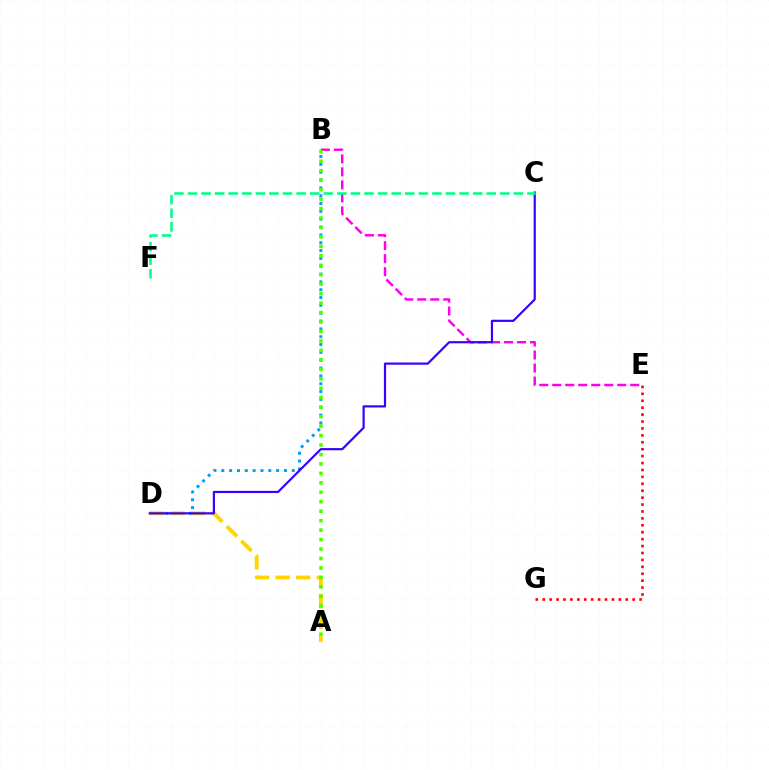{('B', 'D'): [{'color': '#009eff', 'line_style': 'dotted', 'thickness': 2.13}], ('B', 'E'): [{'color': '#ff00ed', 'line_style': 'dashed', 'thickness': 1.77}], ('E', 'G'): [{'color': '#ff0000', 'line_style': 'dotted', 'thickness': 1.88}], ('A', 'D'): [{'color': '#ffd500', 'line_style': 'dashed', 'thickness': 2.8}], ('A', 'B'): [{'color': '#4fff00', 'line_style': 'dotted', 'thickness': 2.57}], ('C', 'D'): [{'color': '#3700ff', 'line_style': 'solid', 'thickness': 1.58}], ('C', 'F'): [{'color': '#00ff86', 'line_style': 'dashed', 'thickness': 1.84}]}